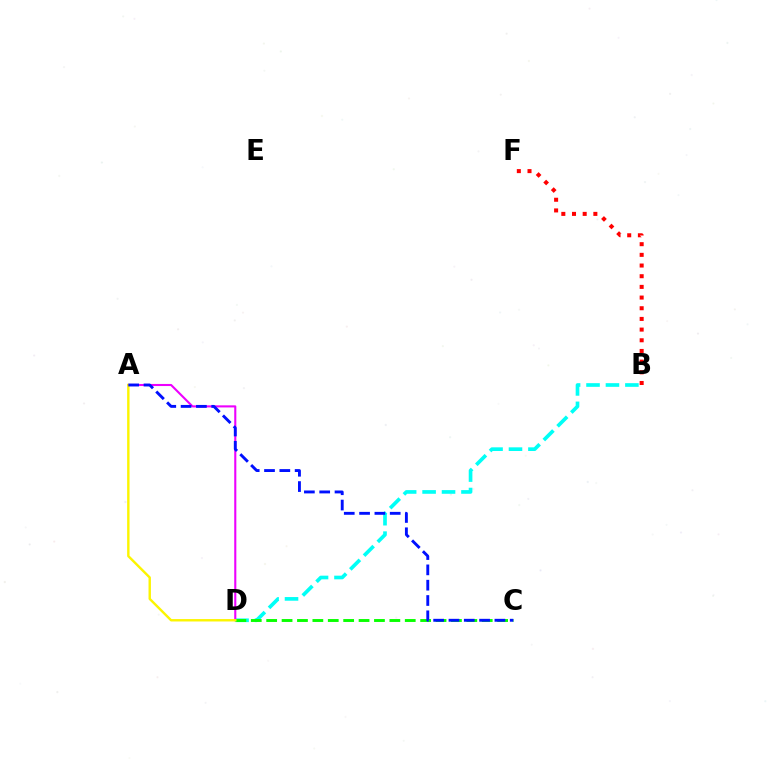{('B', 'F'): [{'color': '#ff0000', 'line_style': 'dotted', 'thickness': 2.9}], ('B', 'D'): [{'color': '#00fff6', 'line_style': 'dashed', 'thickness': 2.64}], ('A', 'D'): [{'color': '#ee00ff', 'line_style': 'solid', 'thickness': 1.51}, {'color': '#fcf500', 'line_style': 'solid', 'thickness': 1.73}], ('C', 'D'): [{'color': '#08ff00', 'line_style': 'dashed', 'thickness': 2.09}], ('A', 'C'): [{'color': '#0010ff', 'line_style': 'dashed', 'thickness': 2.08}]}